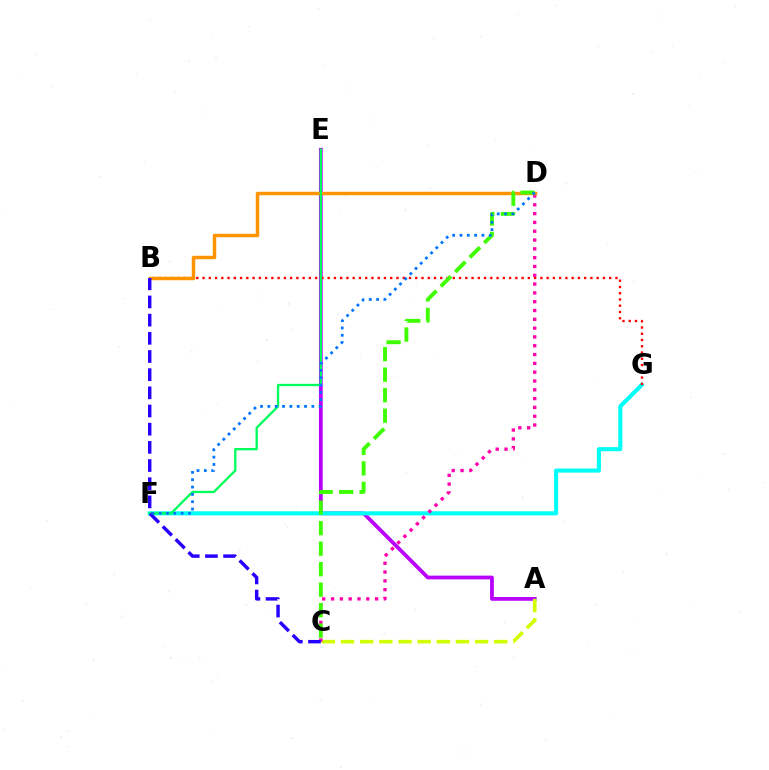{('A', 'E'): [{'color': '#b900ff', 'line_style': 'solid', 'thickness': 2.7}], ('A', 'C'): [{'color': '#d1ff00', 'line_style': 'dashed', 'thickness': 2.6}], ('F', 'G'): [{'color': '#00fff6', 'line_style': 'solid', 'thickness': 2.95}], ('B', 'G'): [{'color': '#ff0000', 'line_style': 'dotted', 'thickness': 1.7}], ('C', 'D'): [{'color': '#ff00ac', 'line_style': 'dotted', 'thickness': 2.39}, {'color': '#3dff00', 'line_style': 'dashed', 'thickness': 2.79}], ('B', 'D'): [{'color': '#ff9400', 'line_style': 'solid', 'thickness': 2.49}], ('E', 'F'): [{'color': '#00ff5c', 'line_style': 'solid', 'thickness': 1.66}], ('B', 'C'): [{'color': '#2500ff', 'line_style': 'dashed', 'thickness': 2.47}], ('D', 'F'): [{'color': '#0074ff', 'line_style': 'dotted', 'thickness': 1.99}]}